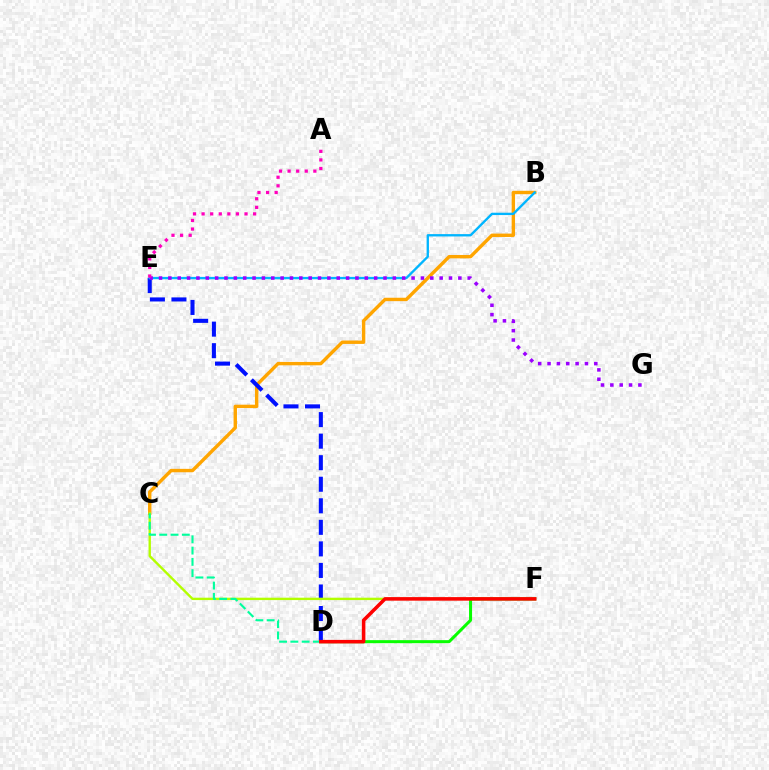{('B', 'C'): [{'color': '#ffa500', 'line_style': 'solid', 'thickness': 2.45}], ('D', 'E'): [{'color': '#0010ff', 'line_style': 'dashed', 'thickness': 2.93}], ('D', 'F'): [{'color': '#08ff00', 'line_style': 'solid', 'thickness': 2.18}, {'color': '#ff0000', 'line_style': 'solid', 'thickness': 2.55}], ('B', 'E'): [{'color': '#00b5ff', 'line_style': 'solid', 'thickness': 1.68}], ('E', 'G'): [{'color': '#9b00ff', 'line_style': 'dotted', 'thickness': 2.54}], ('C', 'F'): [{'color': '#b3ff00', 'line_style': 'solid', 'thickness': 1.72}], ('C', 'D'): [{'color': '#00ff9d', 'line_style': 'dashed', 'thickness': 1.53}], ('A', 'E'): [{'color': '#ff00bd', 'line_style': 'dotted', 'thickness': 2.33}]}